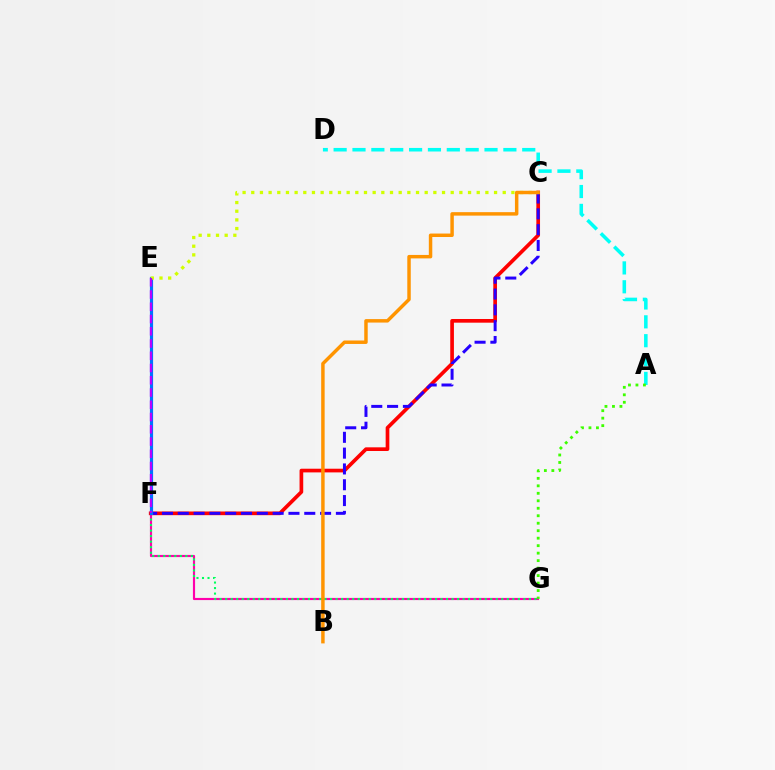{('C', 'F'): [{'color': '#ff0000', 'line_style': 'solid', 'thickness': 2.65}, {'color': '#2500ff', 'line_style': 'dashed', 'thickness': 2.15}], ('A', 'D'): [{'color': '#00fff6', 'line_style': 'dashed', 'thickness': 2.56}], ('F', 'G'): [{'color': '#ff00ac', 'line_style': 'solid', 'thickness': 1.55}, {'color': '#00ff5c', 'line_style': 'dotted', 'thickness': 1.5}], ('A', 'G'): [{'color': '#3dff00', 'line_style': 'dotted', 'thickness': 2.03}], ('E', 'F'): [{'color': '#0074ff', 'line_style': 'solid', 'thickness': 2.29}, {'color': '#b900ff', 'line_style': 'dashed', 'thickness': 1.66}], ('C', 'E'): [{'color': '#d1ff00', 'line_style': 'dotted', 'thickness': 2.36}], ('B', 'C'): [{'color': '#ff9400', 'line_style': 'solid', 'thickness': 2.49}]}